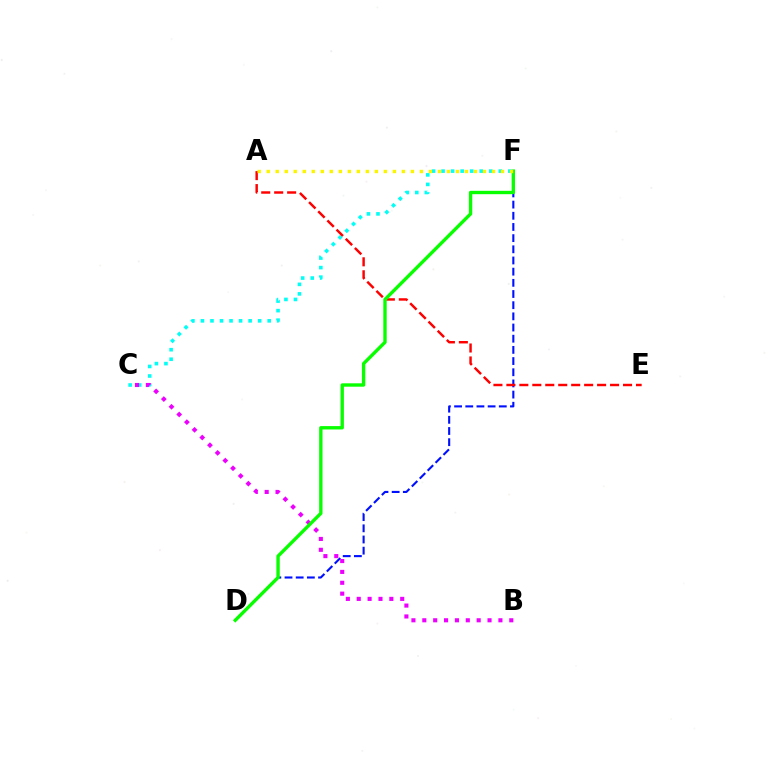{('D', 'F'): [{'color': '#0010ff', 'line_style': 'dashed', 'thickness': 1.52}, {'color': '#08ff00', 'line_style': 'solid', 'thickness': 2.42}], ('C', 'F'): [{'color': '#00fff6', 'line_style': 'dotted', 'thickness': 2.59}], ('A', 'E'): [{'color': '#ff0000', 'line_style': 'dashed', 'thickness': 1.76}], ('B', 'C'): [{'color': '#ee00ff', 'line_style': 'dotted', 'thickness': 2.95}], ('A', 'F'): [{'color': '#fcf500', 'line_style': 'dotted', 'thickness': 2.45}]}